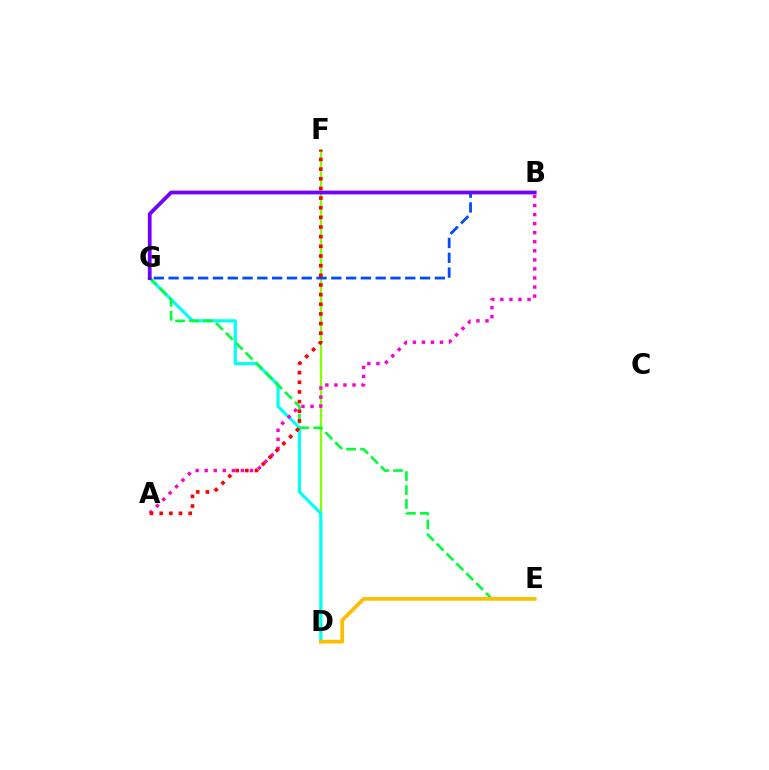{('D', 'F'): [{'color': '#84ff00', 'line_style': 'solid', 'thickness': 1.62}], ('D', 'G'): [{'color': '#00fff6', 'line_style': 'solid', 'thickness': 2.28}], ('E', 'G'): [{'color': '#00ff39', 'line_style': 'dashed', 'thickness': 1.89}], ('B', 'G'): [{'color': '#004bff', 'line_style': 'dashed', 'thickness': 2.01}, {'color': '#7200ff', 'line_style': 'solid', 'thickness': 2.7}], ('D', 'E'): [{'color': '#ffbd00', 'line_style': 'solid', 'thickness': 2.64}], ('A', 'B'): [{'color': '#ff00cf', 'line_style': 'dotted', 'thickness': 2.46}], ('A', 'F'): [{'color': '#ff0000', 'line_style': 'dotted', 'thickness': 2.62}]}